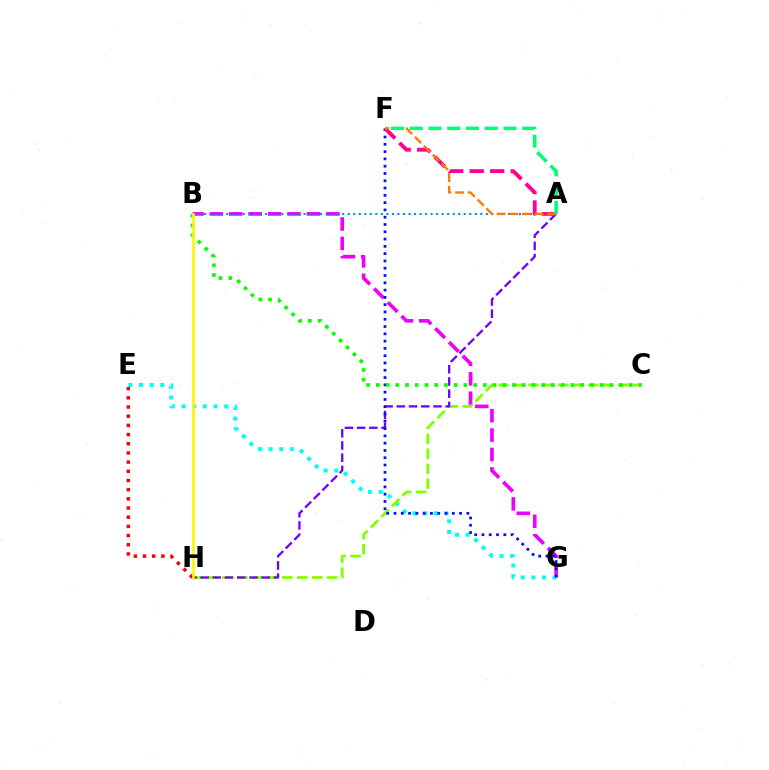{('B', 'G'): [{'color': '#ee00ff', 'line_style': 'dashed', 'thickness': 2.64}], ('E', 'G'): [{'color': '#00fff6', 'line_style': 'dotted', 'thickness': 2.9}], ('C', 'H'): [{'color': '#84ff00', 'line_style': 'dashed', 'thickness': 2.03}], ('A', 'H'): [{'color': '#7200ff', 'line_style': 'dashed', 'thickness': 1.66}], ('F', 'G'): [{'color': '#0010ff', 'line_style': 'dotted', 'thickness': 1.98}], ('E', 'H'): [{'color': '#ff0000', 'line_style': 'dotted', 'thickness': 2.5}], ('A', 'B'): [{'color': '#008cff', 'line_style': 'dotted', 'thickness': 1.5}], ('A', 'F'): [{'color': '#ff0094', 'line_style': 'dashed', 'thickness': 2.78}, {'color': '#ff7c00', 'line_style': 'dashed', 'thickness': 1.72}, {'color': '#00ff74', 'line_style': 'dashed', 'thickness': 2.55}], ('B', 'C'): [{'color': '#08ff00', 'line_style': 'dotted', 'thickness': 2.64}], ('B', 'H'): [{'color': '#fcf500', 'line_style': 'solid', 'thickness': 1.87}]}